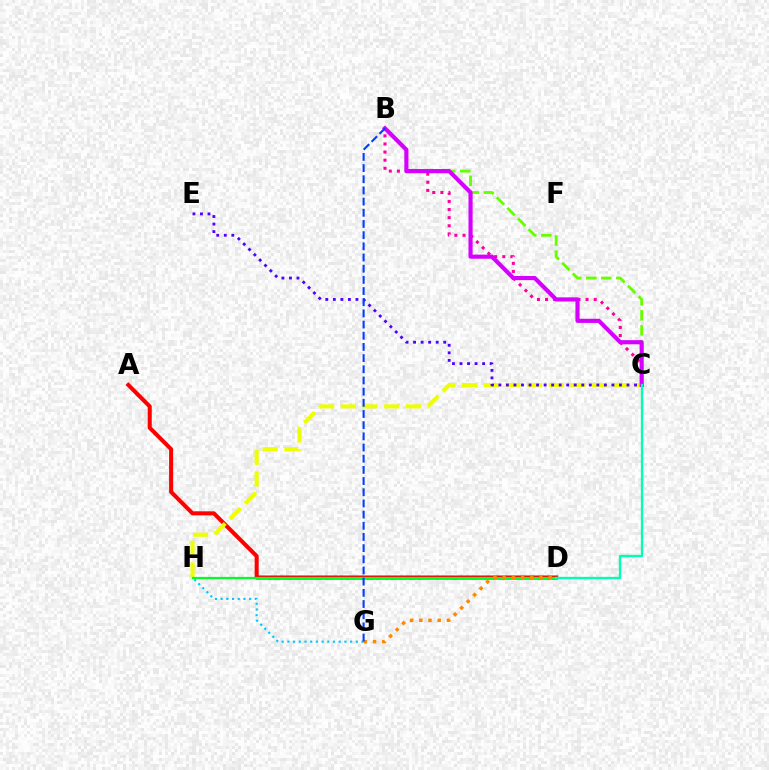{('A', 'D'): [{'color': '#ff0000', 'line_style': 'solid', 'thickness': 2.92}], ('C', 'H'): [{'color': '#eeff00', 'line_style': 'dashed', 'thickness': 2.94}], ('C', 'E'): [{'color': '#4f00ff', 'line_style': 'dotted', 'thickness': 2.05}], ('G', 'H'): [{'color': '#00c7ff', 'line_style': 'dotted', 'thickness': 1.55}], ('B', 'C'): [{'color': '#ff00a0', 'line_style': 'dotted', 'thickness': 2.2}, {'color': '#66ff00', 'line_style': 'dashed', 'thickness': 2.04}, {'color': '#d600ff', 'line_style': 'solid', 'thickness': 2.98}], ('D', 'H'): [{'color': '#00ff27', 'line_style': 'solid', 'thickness': 1.6}], ('D', 'G'): [{'color': '#ff8800', 'line_style': 'dotted', 'thickness': 2.5}], ('C', 'D'): [{'color': '#00ffaf', 'line_style': 'solid', 'thickness': 1.68}], ('B', 'G'): [{'color': '#003fff', 'line_style': 'dashed', 'thickness': 1.52}]}